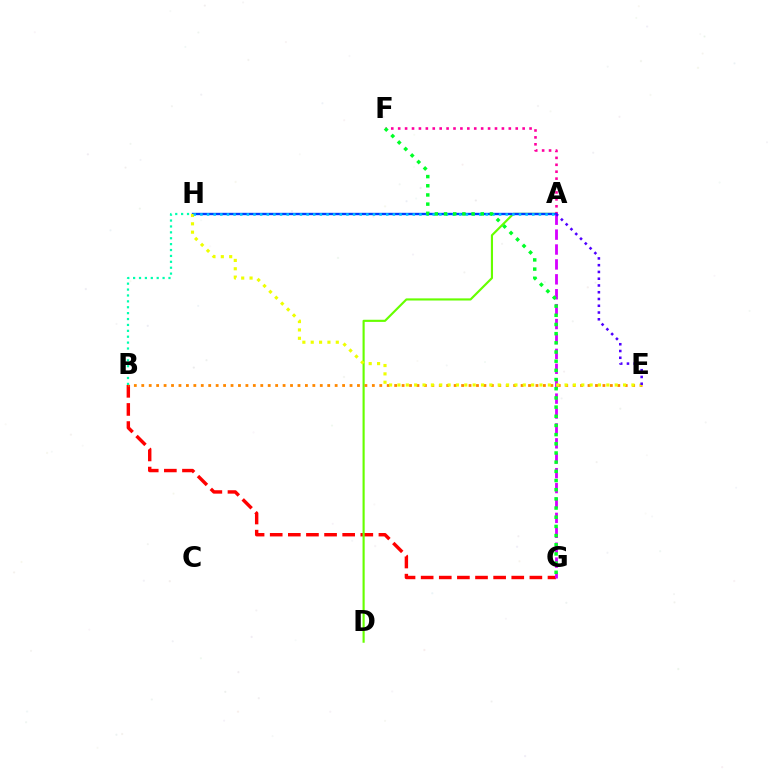{('B', 'G'): [{'color': '#ff0000', 'line_style': 'dashed', 'thickness': 2.46}], ('A', 'D'): [{'color': '#66ff00', 'line_style': 'solid', 'thickness': 1.54}], ('A', 'F'): [{'color': '#ff00a0', 'line_style': 'dotted', 'thickness': 1.88}], ('A', 'H'): [{'color': '#003fff', 'line_style': 'solid', 'thickness': 1.7}, {'color': '#00c7ff', 'line_style': 'dotted', 'thickness': 1.8}], ('A', 'G'): [{'color': '#d600ff', 'line_style': 'dashed', 'thickness': 2.03}], ('B', 'E'): [{'color': '#ff8800', 'line_style': 'dotted', 'thickness': 2.02}], ('B', 'H'): [{'color': '#00ffaf', 'line_style': 'dotted', 'thickness': 1.6}], ('E', 'H'): [{'color': '#eeff00', 'line_style': 'dotted', 'thickness': 2.27}], ('A', 'E'): [{'color': '#4f00ff', 'line_style': 'dotted', 'thickness': 1.84}], ('F', 'G'): [{'color': '#00ff27', 'line_style': 'dotted', 'thickness': 2.49}]}